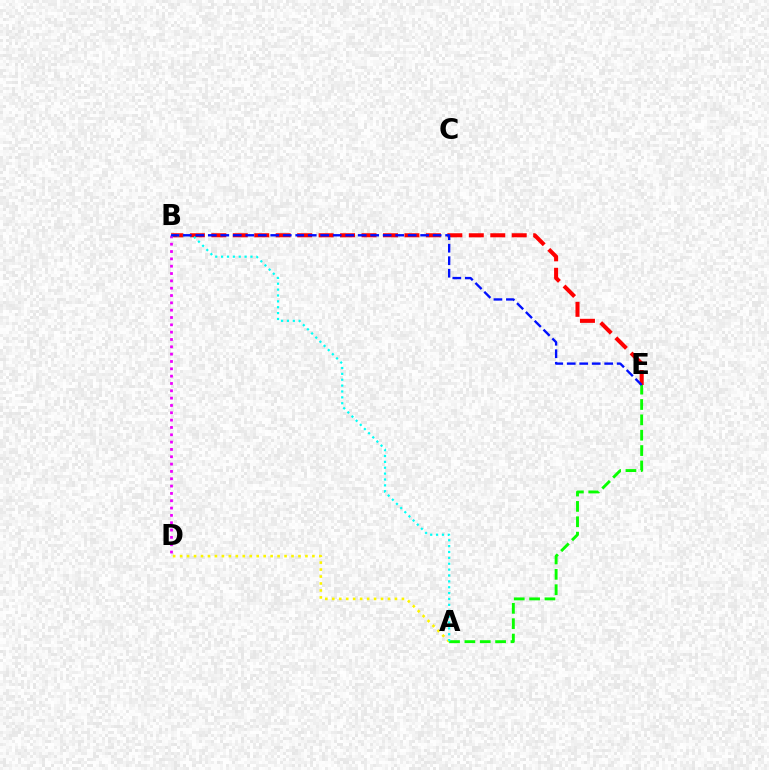{('A', 'D'): [{'color': '#fcf500', 'line_style': 'dotted', 'thickness': 1.89}], ('A', 'E'): [{'color': '#08ff00', 'line_style': 'dashed', 'thickness': 2.09}], ('B', 'E'): [{'color': '#ff0000', 'line_style': 'dashed', 'thickness': 2.91}, {'color': '#0010ff', 'line_style': 'dashed', 'thickness': 1.7}], ('B', 'D'): [{'color': '#ee00ff', 'line_style': 'dotted', 'thickness': 1.99}], ('A', 'B'): [{'color': '#00fff6', 'line_style': 'dotted', 'thickness': 1.6}]}